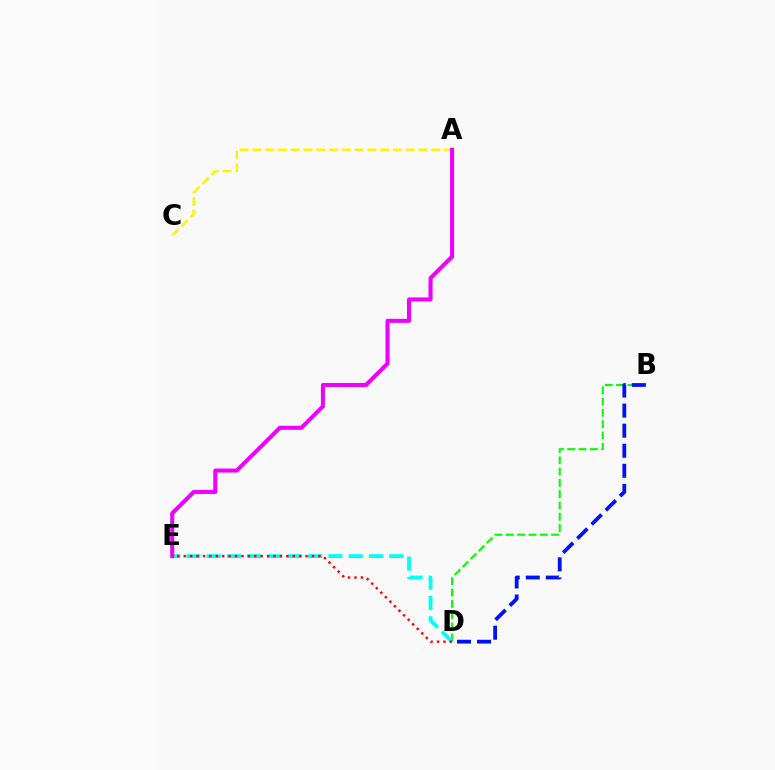{('B', 'D'): [{'color': '#08ff00', 'line_style': 'dashed', 'thickness': 1.54}, {'color': '#0010ff', 'line_style': 'dashed', 'thickness': 2.73}], ('D', 'E'): [{'color': '#00fff6', 'line_style': 'dashed', 'thickness': 2.76}, {'color': '#ff0000', 'line_style': 'dotted', 'thickness': 1.74}], ('A', 'C'): [{'color': '#fcf500', 'line_style': 'dashed', 'thickness': 1.74}], ('A', 'E'): [{'color': '#ee00ff', 'line_style': 'solid', 'thickness': 2.91}]}